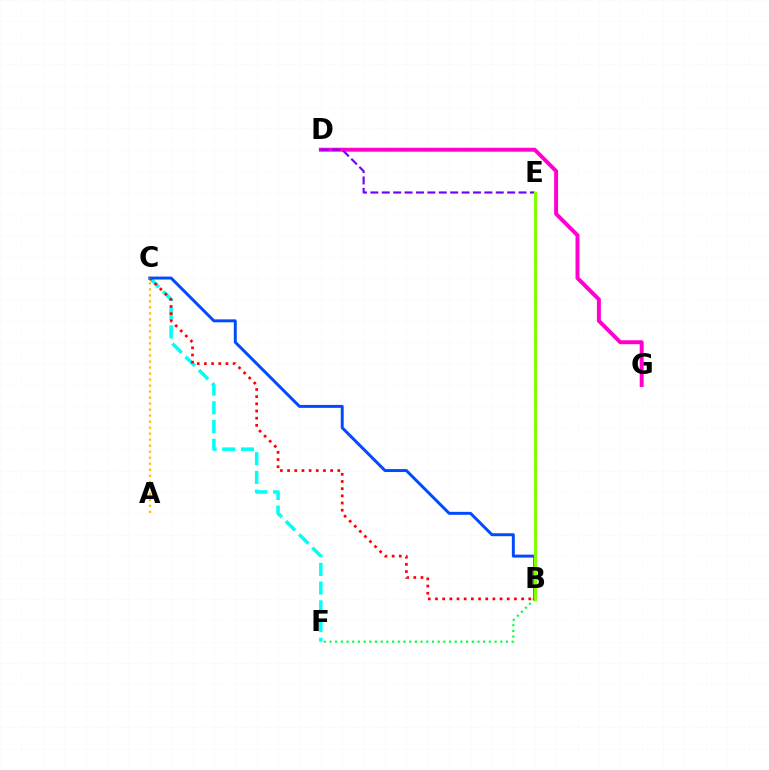{('B', 'F'): [{'color': '#00ff39', 'line_style': 'dotted', 'thickness': 1.55}], ('C', 'F'): [{'color': '#00fff6', 'line_style': 'dashed', 'thickness': 2.54}], ('B', 'C'): [{'color': '#ff0000', 'line_style': 'dotted', 'thickness': 1.95}, {'color': '#004bff', 'line_style': 'solid', 'thickness': 2.13}], ('D', 'G'): [{'color': '#ff00cf', 'line_style': 'solid', 'thickness': 2.84}], ('D', 'E'): [{'color': '#7200ff', 'line_style': 'dashed', 'thickness': 1.55}], ('B', 'E'): [{'color': '#84ff00', 'line_style': 'solid', 'thickness': 2.31}], ('A', 'C'): [{'color': '#ffbd00', 'line_style': 'dotted', 'thickness': 1.63}]}